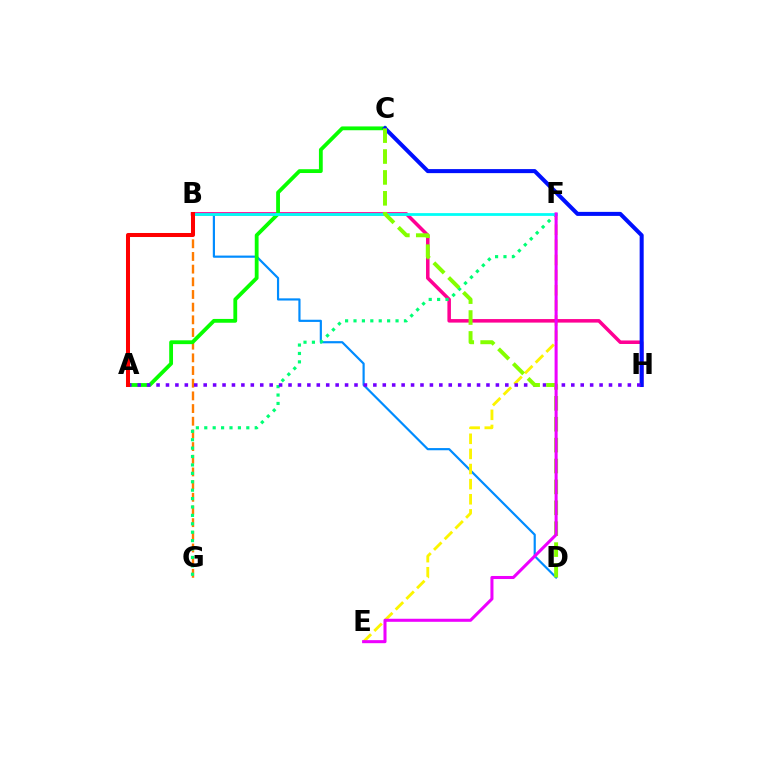{('B', 'D'): [{'color': '#008cff', 'line_style': 'solid', 'thickness': 1.57}], ('E', 'F'): [{'color': '#fcf500', 'line_style': 'dashed', 'thickness': 2.05}, {'color': '#ee00ff', 'line_style': 'solid', 'thickness': 2.19}], ('B', 'G'): [{'color': '#ff7c00', 'line_style': 'dashed', 'thickness': 1.72}], ('B', 'H'): [{'color': '#ff0094', 'line_style': 'solid', 'thickness': 2.54}], ('A', 'C'): [{'color': '#08ff00', 'line_style': 'solid', 'thickness': 2.74}], ('C', 'H'): [{'color': '#0010ff', 'line_style': 'solid', 'thickness': 2.9}], ('F', 'G'): [{'color': '#00ff74', 'line_style': 'dotted', 'thickness': 2.28}], ('B', 'F'): [{'color': '#00fff6', 'line_style': 'solid', 'thickness': 2.0}], ('A', 'H'): [{'color': '#7200ff', 'line_style': 'dotted', 'thickness': 2.56}], ('C', 'D'): [{'color': '#84ff00', 'line_style': 'dashed', 'thickness': 2.84}], ('A', 'B'): [{'color': '#ff0000', 'line_style': 'solid', 'thickness': 2.9}]}